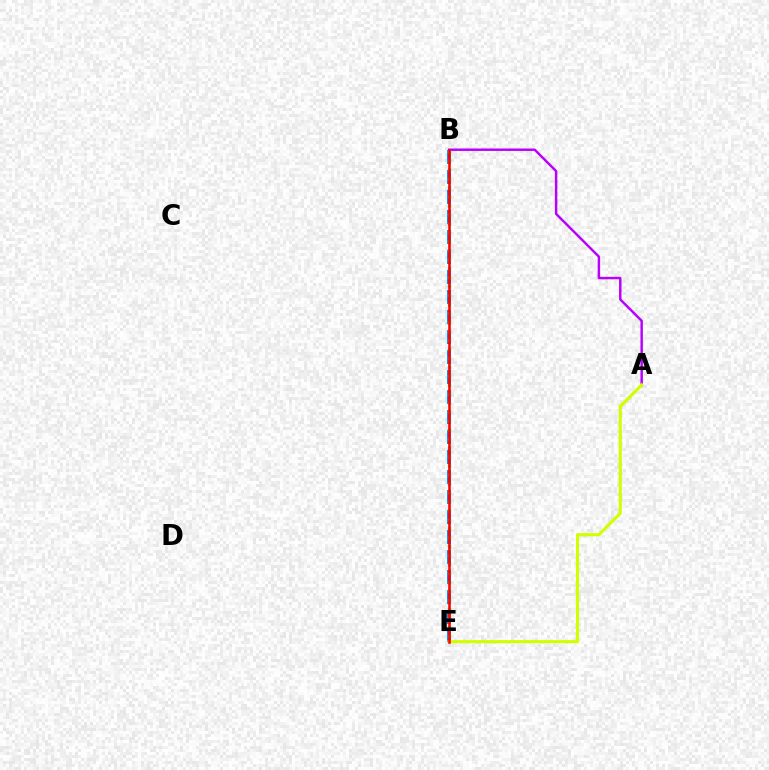{('B', 'E'): [{'color': '#0074ff', 'line_style': 'dashed', 'thickness': 2.72}, {'color': '#00ff5c', 'line_style': 'dotted', 'thickness': 2.44}, {'color': '#ff0000', 'line_style': 'solid', 'thickness': 1.84}], ('A', 'B'): [{'color': '#b900ff', 'line_style': 'solid', 'thickness': 1.76}], ('A', 'E'): [{'color': '#d1ff00', 'line_style': 'solid', 'thickness': 2.24}]}